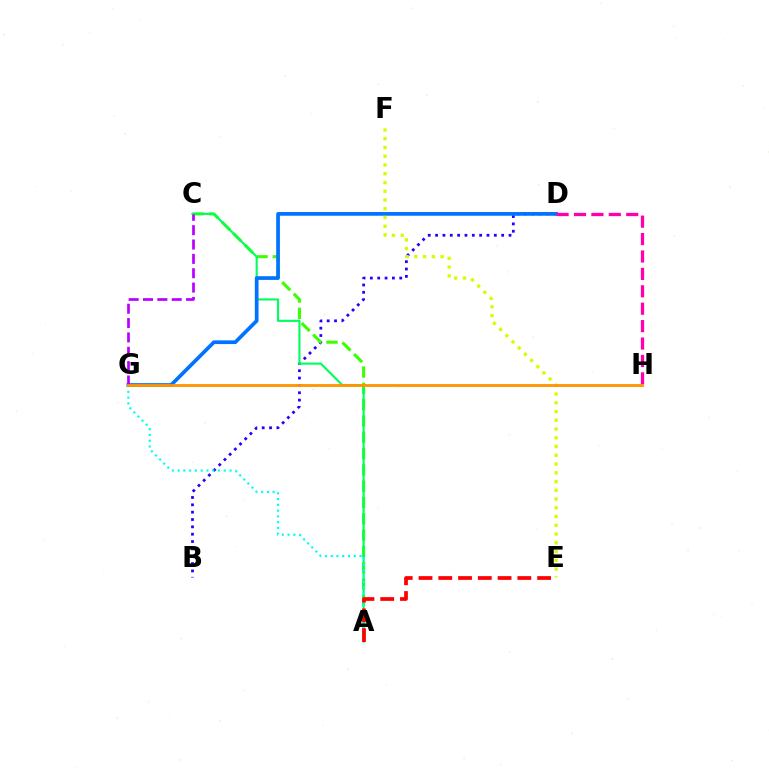{('B', 'D'): [{'color': '#2500ff', 'line_style': 'dotted', 'thickness': 2.0}], ('A', 'C'): [{'color': '#3dff00', 'line_style': 'dashed', 'thickness': 2.22}, {'color': '#00ff5c', 'line_style': 'solid', 'thickness': 1.52}], ('D', 'G'): [{'color': '#0074ff', 'line_style': 'solid', 'thickness': 2.67}], ('D', 'H'): [{'color': '#ff00ac', 'line_style': 'dashed', 'thickness': 2.37}], ('C', 'G'): [{'color': '#b900ff', 'line_style': 'dashed', 'thickness': 1.95}], ('A', 'G'): [{'color': '#00fff6', 'line_style': 'dotted', 'thickness': 1.57}], ('A', 'E'): [{'color': '#ff0000', 'line_style': 'dashed', 'thickness': 2.69}], ('E', 'F'): [{'color': '#d1ff00', 'line_style': 'dotted', 'thickness': 2.38}], ('G', 'H'): [{'color': '#ff9400', 'line_style': 'solid', 'thickness': 2.03}]}